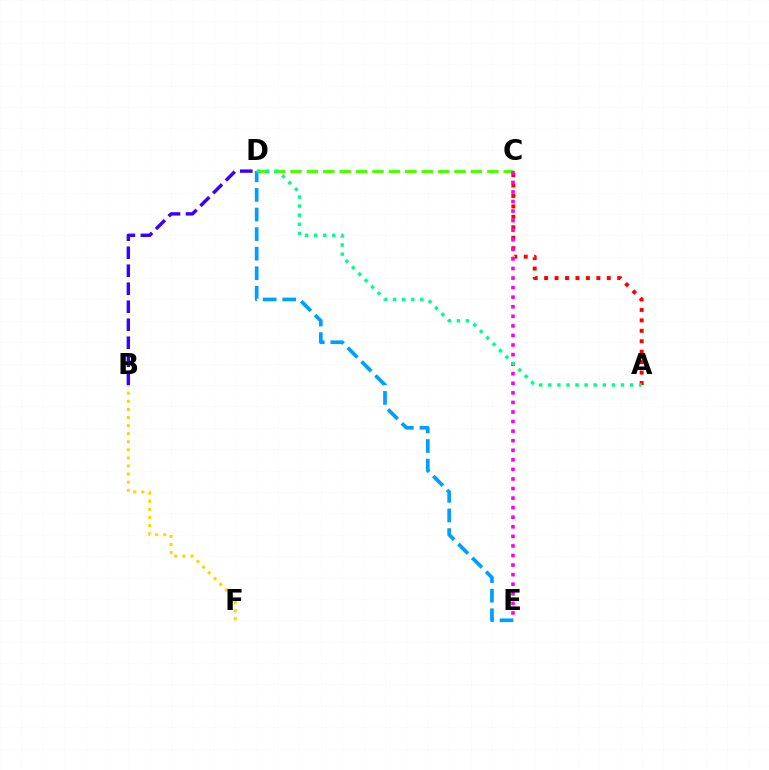{('A', 'C'): [{'color': '#ff0000', 'line_style': 'dotted', 'thickness': 2.84}], ('C', 'D'): [{'color': '#4fff00', 'line_style': 'dashed', 'thickness': 2.23}], ('D', 'E'): [{'color': '#009eff', 'line_style': 'dashed', 'thickness': 2.66}], ('C', 'E'): [{'color': '#ff00ed', 'line_style': 'dotted', 'thickness': 2.6}], ('B', 'D'): [{'color': '#3700ff', 'line_style': 'dashed', 'thickness': 2.45}], ('B', 'F'): [{'color': '#ffd500', 'line_style': 'dotted', 'thickness': 2.2}], ('A', 'D'): [{'color': '#00ff86', 'line_style': 'dotted', 'thickness': 2.47}]}